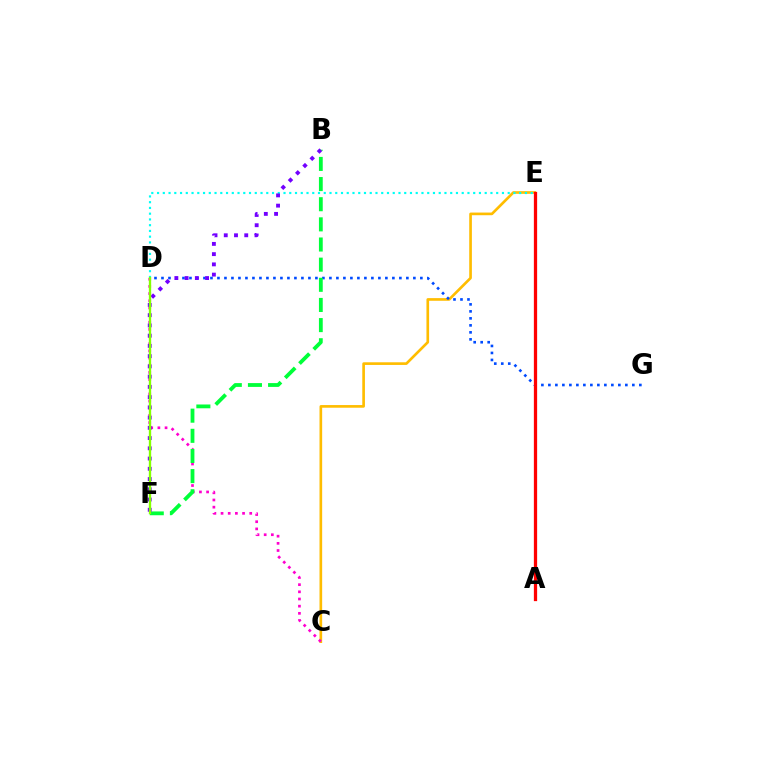{('C', 'E'): [{'color': '#ffbd00', 'line_style': 'solid', 'thickness': 1.91}], ('D', 'G'): [{'color': '#004bff', 'line_style': 'dotted', 'thickness': 1.9}], ('D', 'E'): [{'color': '#00fff6', 'line_style': 'dotted', 'thickness': 1.56}], ('C', 'D'): [{'color': '#ff00cf', 'line_style': 'dotted', 'thickness': 1.95}], ('B', 'F'): [{'color': '#00ff39', 'line_style': 'dashed', 'thickness': 2.74}, {'color': '#7200ff', 'line_style': 'dotted', 'thickness': 2.78}], ('A', 'E'): [{'color': '#ff0000', 'line_style': 'solid', 'thickness': 2.35}], ('D', 'F'): [{'color': '#84ff00', 'line_style': 'solid', 'thickness': 1.68}]}